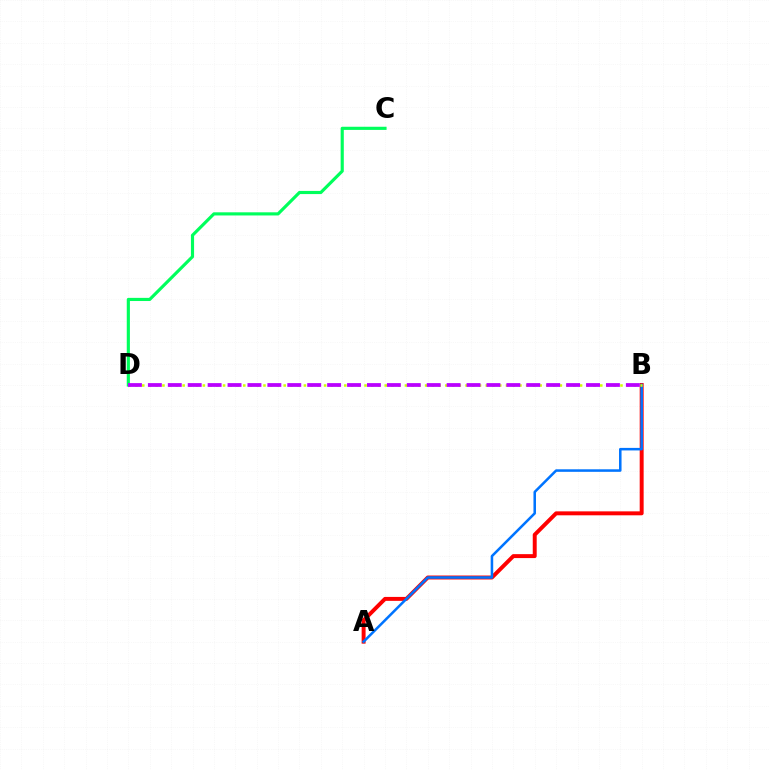{('A', 'B'): [{'color': '#ff0000', 'line_style': 'solid', 'thickness': 2.84}, {'color': '#0074ff', 'line_style': 'solid', 'thickness': 1.82}], ('C', 'D'): [{'color': '#00ff5c', 'line_style': 'solid', 'thickness': 2.27}], ('B', 'D'): [{'color': '#d1ff00', 'line_style': 'dotted', 'thickness': 1.83}, {'color': '#b900ff', 'line_style': 'dashed', 'thickness': 2.71}]}